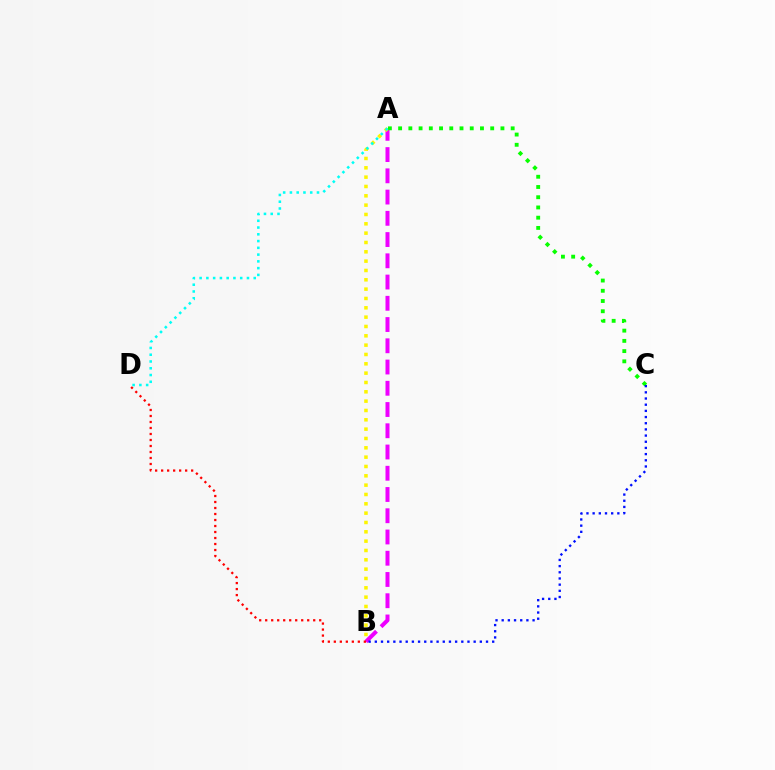{('A', 'B'): [{'color': '#ee00ff', 'line_style': 'dashed', 'thickness': 2.89}, {'color': '#fcf500', 'line_style': 'dotted', 'thickness': 2.54}], ('A', 'C'): [{'color': '#08ff00', 'line_style': 'dotted', 'thickness': 2.78}], ('B', 'D'): [{'color': '#ff0000', 'line_style': 'dotted', 'thickness': 1.63}], ('B', 'C'): [{'color': '#0010ff', 'line_style': 'dotted', 'thickness': 1.68}], ('A', 'D'): [{'color': '#00fff6', 'line_style': 'dotted', 'thickness': 1.84}]}